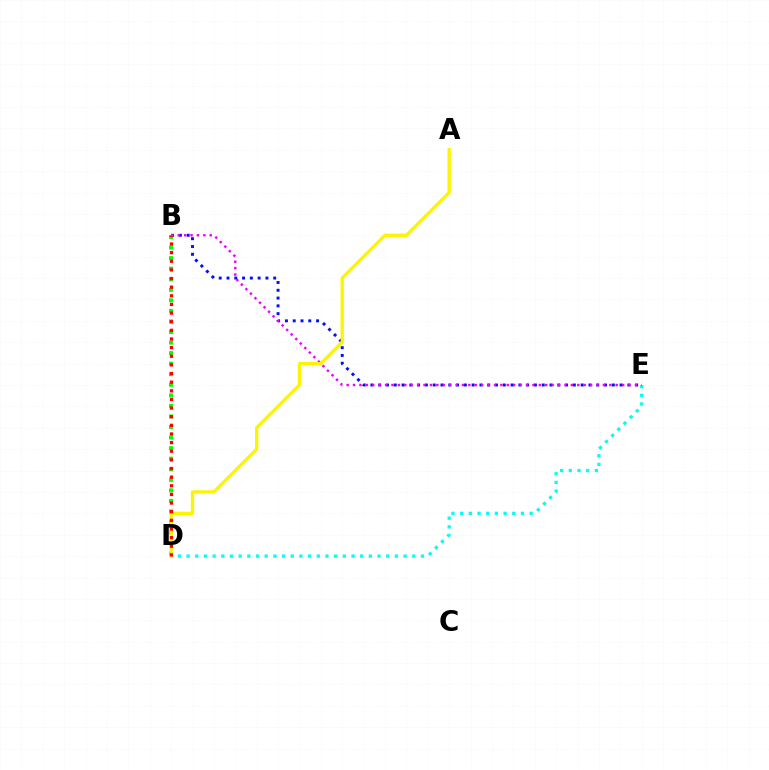{('B', 'E'): [{'color': '#0010ff', 'line_style': 'dotted', 'thickness': 2.12}, {'color': '#ee00ff', 'line_style': 'dotted', 'thickness': 1.74}], ('D', 'E'): [{'color': '#00fff6', 'line_style': 'dotted', 'thickness': 2.36}], ('B', 'D'): [{'color': '#08ff00', 'line_style': 'dotted', 'thickness': 2.87}, {'color': '#ff0000', 'line_style': 'dotted', 'thickness': 2.35}], ('A', 'D'): [{'color': '#fcf500', 'line_style': 'solid', 'thickness': 2.4}]}